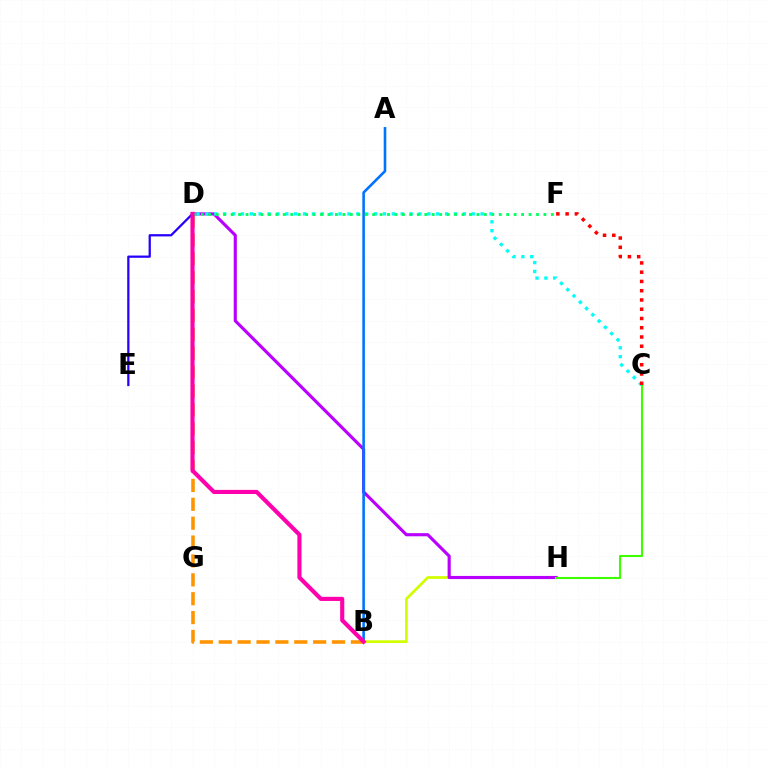{('B', 'H'): [{'color': '#d1ff00', 'line_style': 'solid', 'thickness': 1.98}], ('D', 'H'): [{'color': '#b900ff', 'line_style': 'solid', 'thickness': 2.25}], ('D', 'E'): [{'color': '#2500ff', 'line_style': 'solid', 'thickness': 1.62}], ('B', 'D'): [{'color': '#ff9400', 'line_style': 'dashed', 'thickness': 2.57}, {'color': '#ff00ac', 'line_style': 'solid', 'thickness': 2.97}], ('C', 'D'): [{'color': '#00fff6', 'line_style': 'dotted', 'thickness': 2.41}], ('A', 'B'): [{'color': '#0074ff', 'line_style': 'solid', 'thickness': 1.87}], ('D', 'F'): [{'color': '#00ff5c', 'line_style': 'dotted', 'thickness': 2.02}], ('C', 'H'): [{'color': '#3dff00', 'line_style': 'solid', 'thickness': 1.51}], ('C', 'F'): [{'color': '#ff0000', 'line_style': 'dotted', 'thickness': 2.51}]}